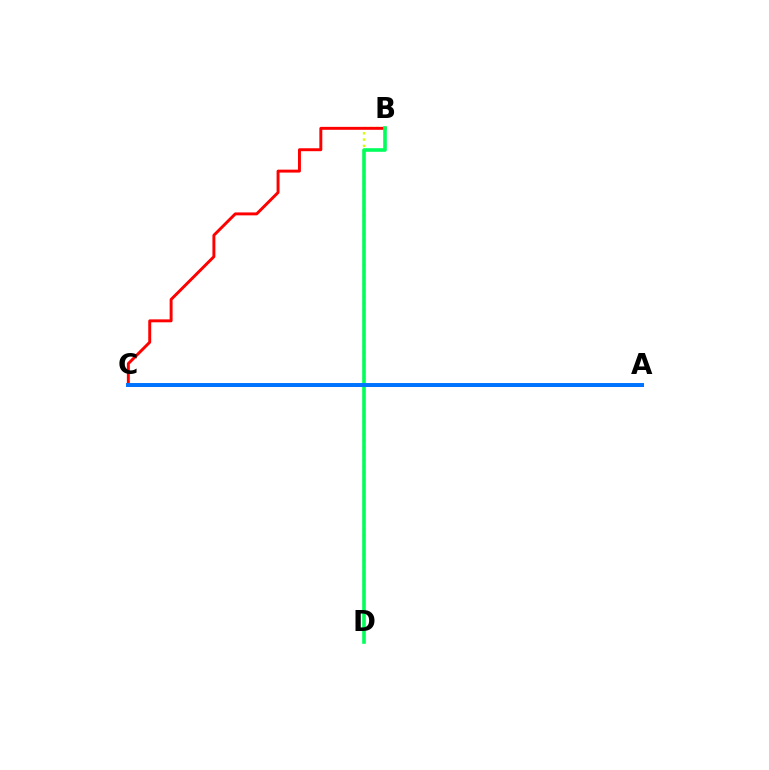{('B', 'D'): [{'color': '#d1ff00', 'line_style': 'dotted', 'thickness': 1.71}, {'color': '#00ff5c', 'line_style': 'solid', 'thickness': 2.59}], ('A', 'C'): [{'color': '#b900ff', 'line_style': 'solid', 'thickness': 1.86}, {'color': '#0074ff', 'line_style': 'solid', 'thickness': 2.84}], ('B', 'C'): [{'color': '#ff0000', 'line_style': 'solid', 'thickness': 2.11}]}